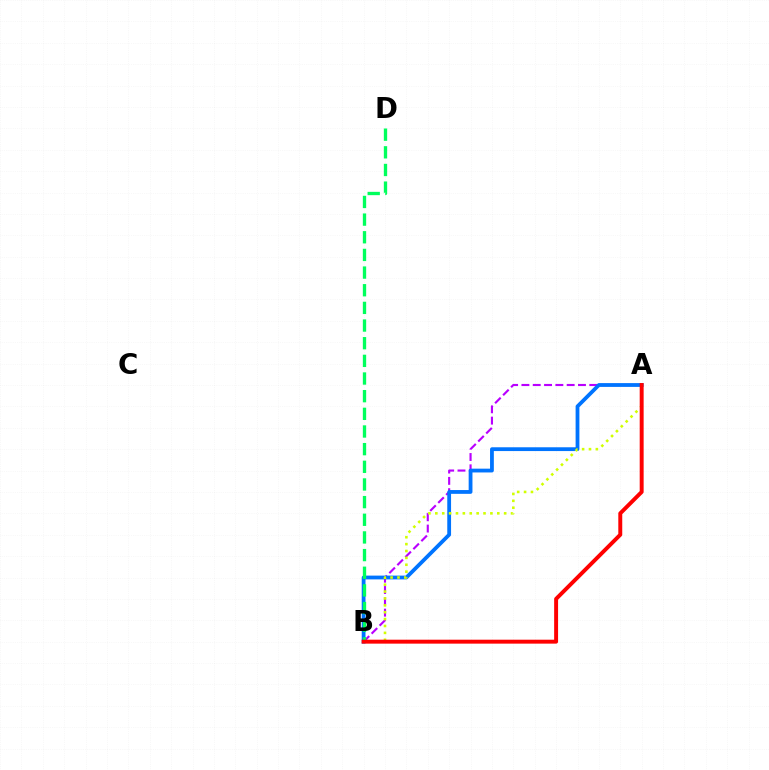{('A', 'B'): [{'color': '#b900ff', 'line_style': 'dashed', 'thickness': 1.54}, {'color': '#0074ff', 'line_style': 'solid', 'thickness': 2.73}, {'color': '#d1ff00', 'line_style': 'dotted', 'thickness': 1.87}, {'color': '#ff0000', 'line_style': 'solid', 'thickness': 2.83}], ('B', 'D'): [{'color': '#00ff5c', 'line_style': 'dashed', 'thickness': 2.4}]}